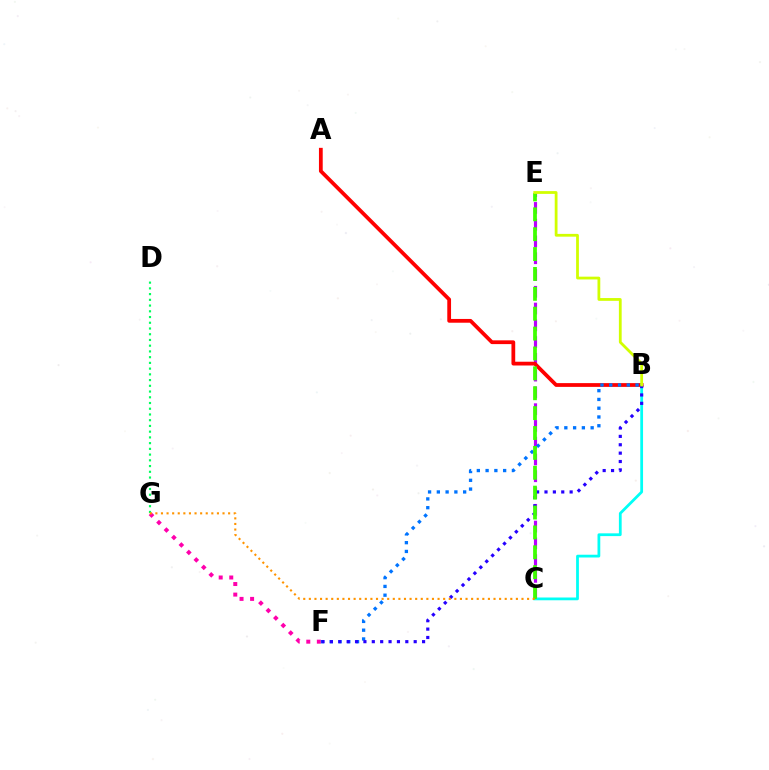{('C', 'E'): [{'color': '#b900ff', 'line_style': 'dashed', 'thickness': 2.28}, {'color': '#3dff00', 'line_style': 'dashed', 'thickness': 2.7}], ('A', 'B'): [{'color': '#ff0000', 'line_style': 'solid', 'thickness': 2.71}], ('F', 'G'): [{'color': '#ff00ac', 'line_style': 'dotted', 'thickness': 2.87}], ('B', 'C'): [{'color': '#00fff6', 'line_style': 'solid', 'thickness': 1.99}], ('B', 'F'): [{'color': '#0074ff', 'line_style': 'dotted', 'thickness': 2.38}, {'color': '#2500ff', 'line_style': 'dotted', 'thickness': 2.28}], ('D', 'G'): [{'color': '#00ff5c', 'line_style': 'dotted', 'thickness': 1.56}], ('C', 'G'): [{'color': '#ff9400', 'line_style': 'dotted', 'thickness': 1.52}], ('B', 'E'): [{'color': '#d1ff00', 'line_style': 'solid', 'thickness': 2.0}]}